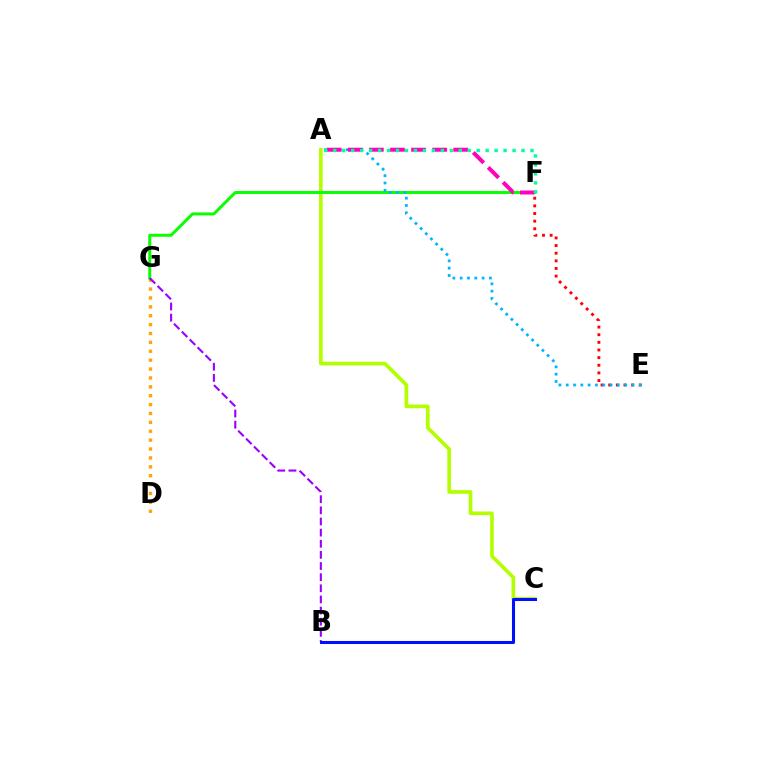{('D', 'G'): [{'color': '#ffa500', 'line_style': 'dotted', 'thickness': 2.41}], ('A', 'C'): [{'color': '#b3ff00', 'line_style': 'solid', 'thickness': 2.63}], ('F', 'G'): [{'color': '#08ff00', 'line_style': 'solid', 'thickness': 2.13}], ('B', 'G'): [{'color': '#9b00ff', 'line_style': 'dashed', 'thickness': 1.51}], ('E', 'F'): [{'color': '#ff0000', 'line_style': 'dotted', 'thickness': 2.07}], ('A', 'E'): [{'color': '#00b5ff', 'line_style': 'dotted', 'thickness': 1.99}], ('A', 'F'): [{'color': '#ff00bd', 'line_style': 'dashed', 'thickness': 2.87}, {'color': '#00ff9d', 'line_style': 'dotted', 'thickness': 2.44}], ('B', 'C'): [{'color': '#0010ff', 'line_style': 'solid', 'thickness': 2.2}]}